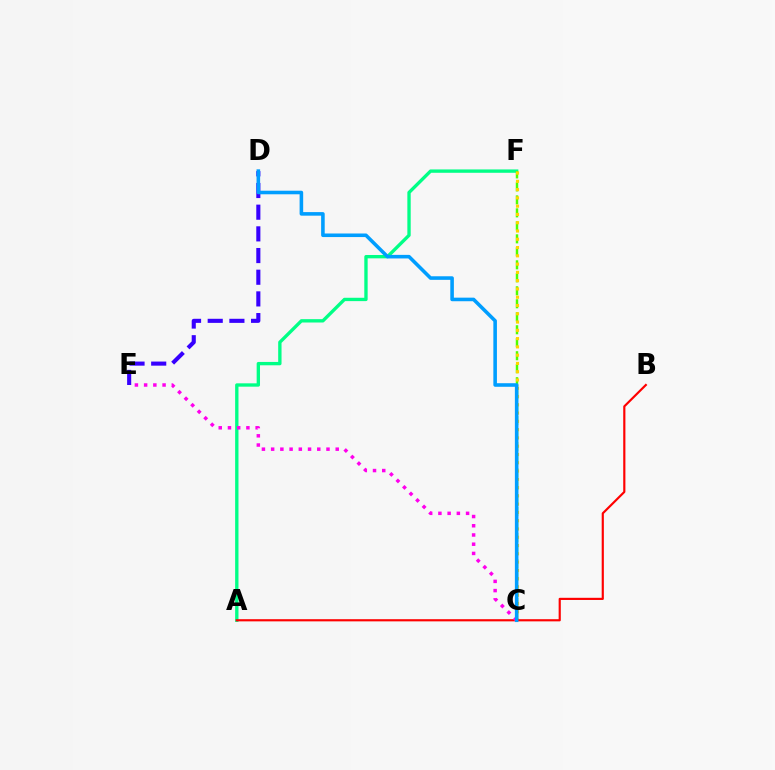{('A', 'F'): [{'color': '#00ff86', 'line_style': 'solid', 'thickness': 2.41}], ('C', 'F'): [{'color': '#4fff00', 'line_style': 'dashed', 'thickness': 1.76}, {'color': '#ffd500', 'line_style': 'dotted', 'thickness': 2.25}], ('A', 'B'): [{'color': '#ff0000', 'line_style': 'solid', 'thickness': 1.56}], ('D', 'E'): [{'color': '#3700ff', 'line_style': 'dashed', 'thickness': 2.95}], ('C', 'E'): [{'color': '#ff00ed', 'line_style': 'dotted', 'thickness': 2.51}], ('C', 'D'): [{'color': '#009eff', 'line_style': 'solid', 'thickness': 2.57}]}